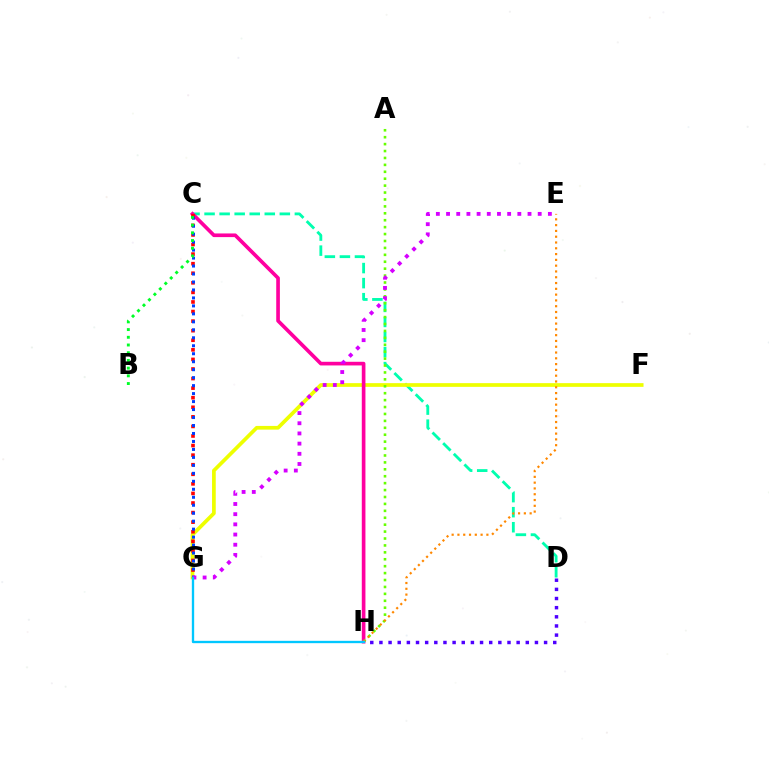{('C', 'D'): [{'color': '#00ffaf', 'line_style': 'dashed', 'thickness': 2.05}], ('F', 'G'): [{'color': '#eeff00', 'line_style': 'solid', 'thickness': 2.67}], ('C', 'H'): [{'color': '#ff00a0', 'line_style': 'solid', 'thickness': 2.63}], ('A', 'H'): [{'color': '#66ff00', 'line_style': 'dotted', 'thickness': 1.88}], ('C', 'G'): [{'color': '#ff0000', 'line_style': 'dotted', 'thickness': 2.6}, {'color': '#003fff', 'line_style': 'dotted', 'thickness': 2.17}], ('E', 'G'): [{'color': '#d600ff', 'line_style': 'dotted', 'thickness': 2.77}], ('D', 'H'): [{'color': '#4f00ff', 'line_style': 'dotted', 'thickness': 2.49}], ('B', 'C'): [{'color': '#00ff27', 'line_style': 'dotted', 'thickness': 2.09}], ('E', 'H'): [{'color': '#ff8800', 'line_style': 'dotted', 'thickness': 1.57}], ('G', 'H'): [{'color': '#00c7ff', 'line_style': 'solid', 'thickness': 1.68}]}